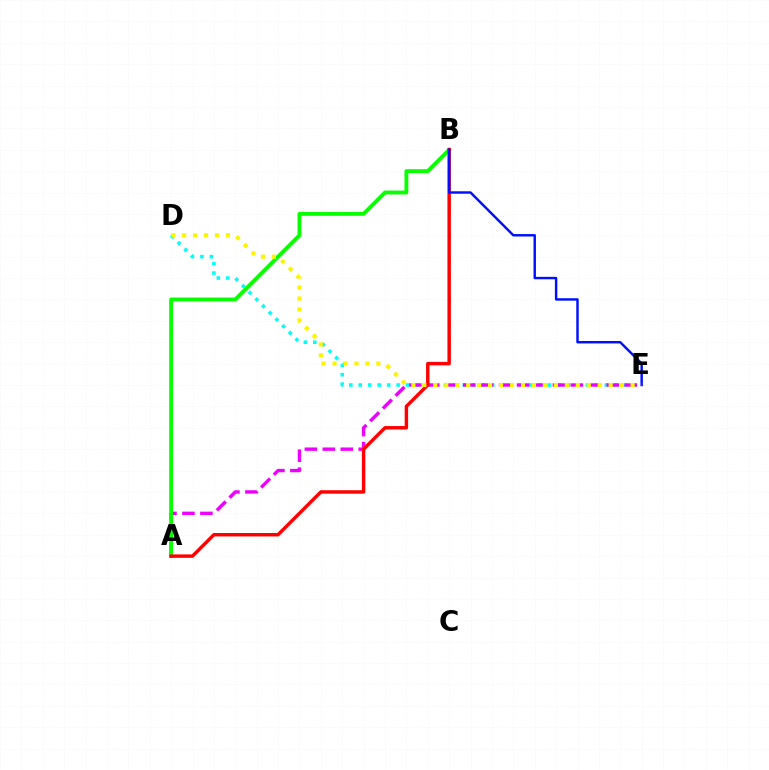{('D', 'E'): [{'color': '#00fff6', 'line_style': 'dotted', 'thickness': 2.57}, {'color': '#fcf500', 'line_style': 'dotted', 'thickness': 2.98}], ('A', 'E'): [{'color': '#ee00ff', 'line_style': 'dashed', 'thickness': 2.44}], ('A', 'B'): [{'color': '#08ff00', 'line_style': 'solid', 'thickness': 2.78}, {'color': '#ff0000', 'line_style': 'solid', 'thickness': 2.48}], ('B', 'E'): [{'color': '#0010ff', 'line_style': 'solid', 'thickness': 1.76}]}